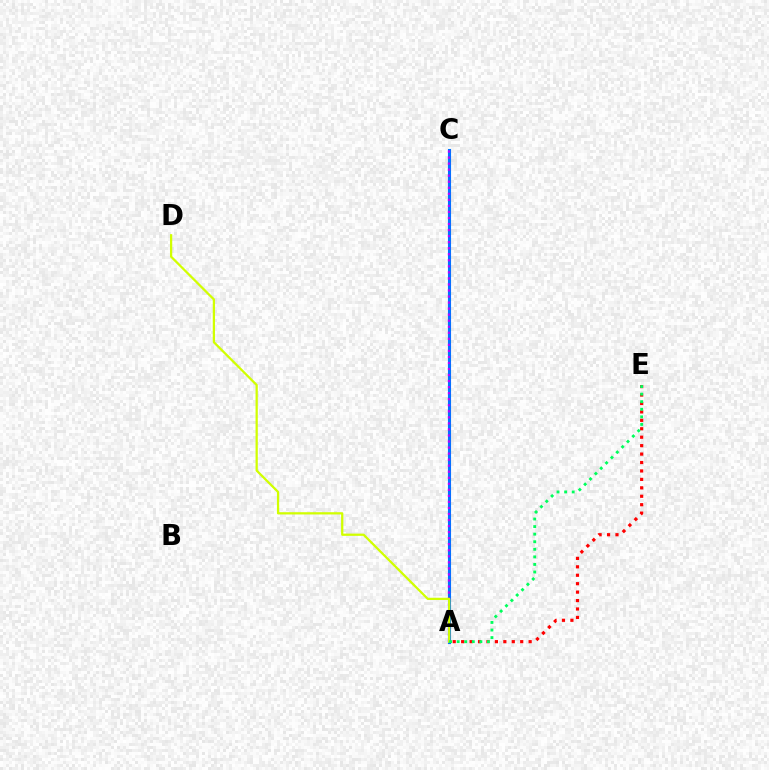{('A', 'C'): [{'color': '#0074ff', 'line_style': 'solid', 'thickness': 2.23}, {'color': '#b900ff', 'line_style': 'dotted', 'thickness': 1.64}], ('A', 'E'): [{'color': '#ff0000', 'line_style': 'dotted', 'thickness': 2.29}, {'color': '#00ff5c', 'line_style': 'dotted', 'thickness': 2.06}], ('A', 'D'): [{'color': '#d1ff00', 'line_style': 'solid', 'thickness': 1.62}]}